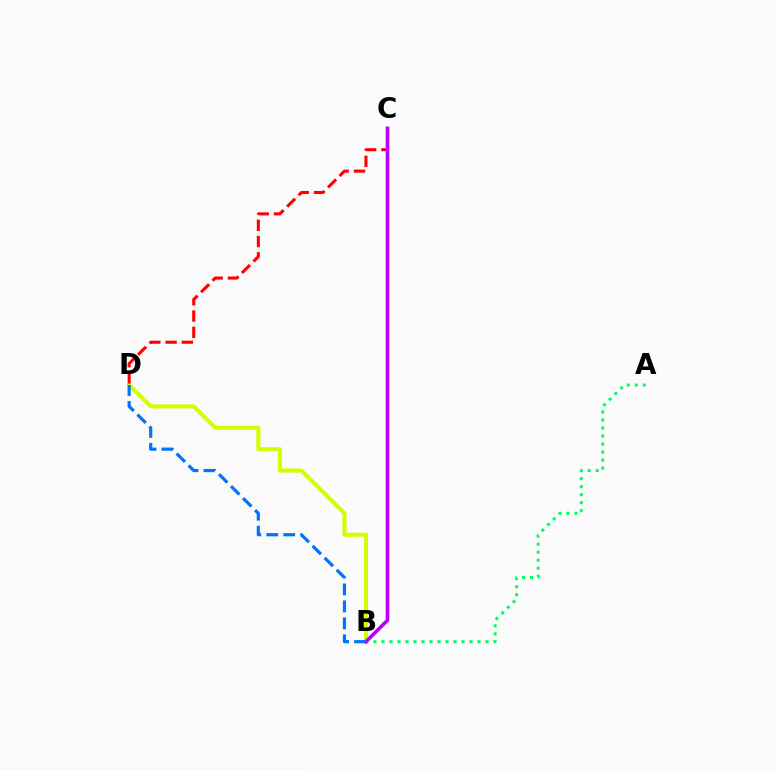{('B', 'D'): [{'color': '#d1ff00', 'line_style': 'solid', 'thickness': 2.93}, {'color': '#0074ff', 'line_style': 'dashed', 'thickness': 2.3}], ('C', 'D'): [{'color': '#ff0000', 'line_style': 'dashed', 'thickness': 2.21}], ('A', 'B'): [{'color': '#00ff5c', 'line_style': 'dotted', 'thickness': 2.18}], ('B', 'C'): [{'color': '#b900ff', 'line_style': 'solid', 'thickness': 2.6}]}